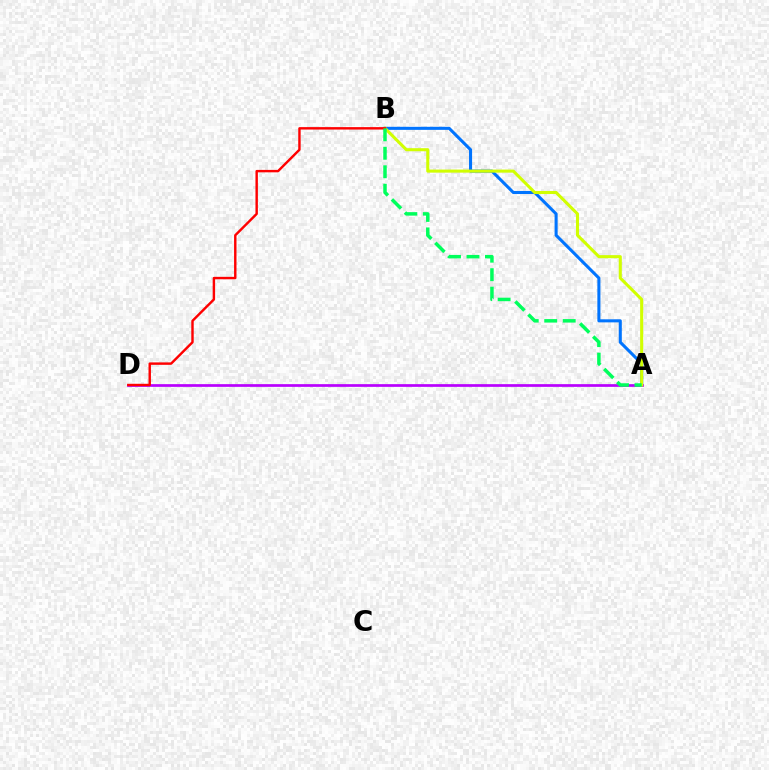{('A', 'B'): [{'color': '#0074ff', 'line_style': 'solid', 'thickness': 2.2}, {'color': '#d1ff00', 'line_style': 'solid', 'thickness': 2.21}, {'color': '#00ff5c', 'line_style': 'dashed', 'thickness': 2.51}], ('A', 'D'): [{'color': '#b900ff', 'line_style': 'solid', 'thickness': 1.95}], ('B', 'D'): [{'color': '#ff0000', 'line_style': 'solid', 'thickness': 1.74}]}